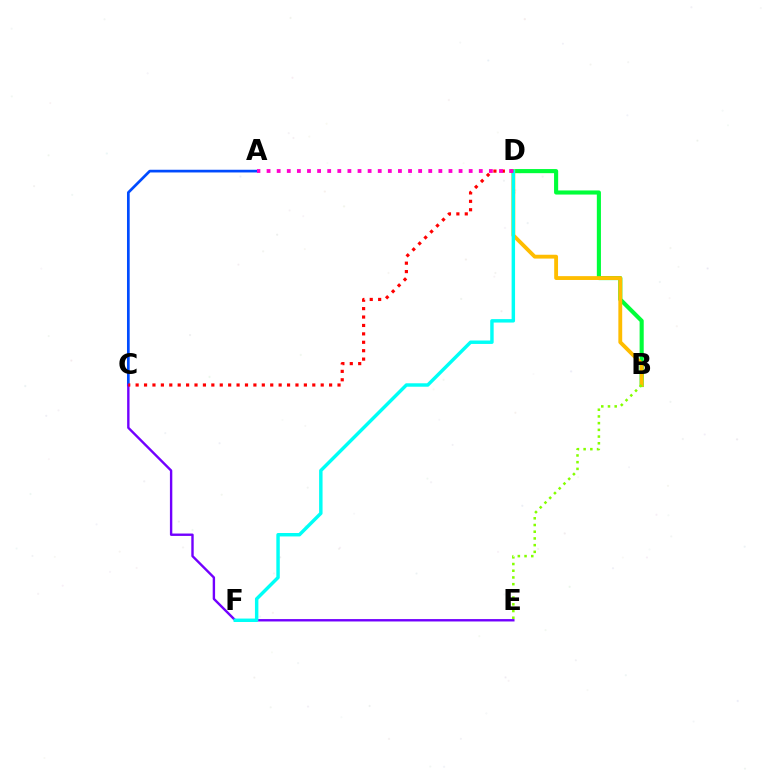{('A', 'C'): [{'color': '#004bff', 'line_style': 'solid', 'thickness': 1.94}], ('B', 'D'): [{'color': '#00ff39', 'line_style': 'solid', 'thickness': 2.96}, {'color': '#ffbd00', 'line_style': 'solid', 'thickness': 2.76}], ('C', 'E'): [{'color': '#7200ff', 'line_style': 'solid', 'thickness': 1.72}], ('D', 'F'): [{'color': '#00fff6', 'line_style': 'solid', 'thickness': 2.48}], ('C', 'D'): [{'color': '#ff0000', 'line_style': 'dotted', 'thickness': 2.29}], ('B', 'E'): [{'color': '#84ff00', 'line_style': 'dotted', 'thickness': 1.82}], ('A', 'D'): [{'color': '#ff00cf', 'line_style': 'dotted', 'thickness': 2.75}]}